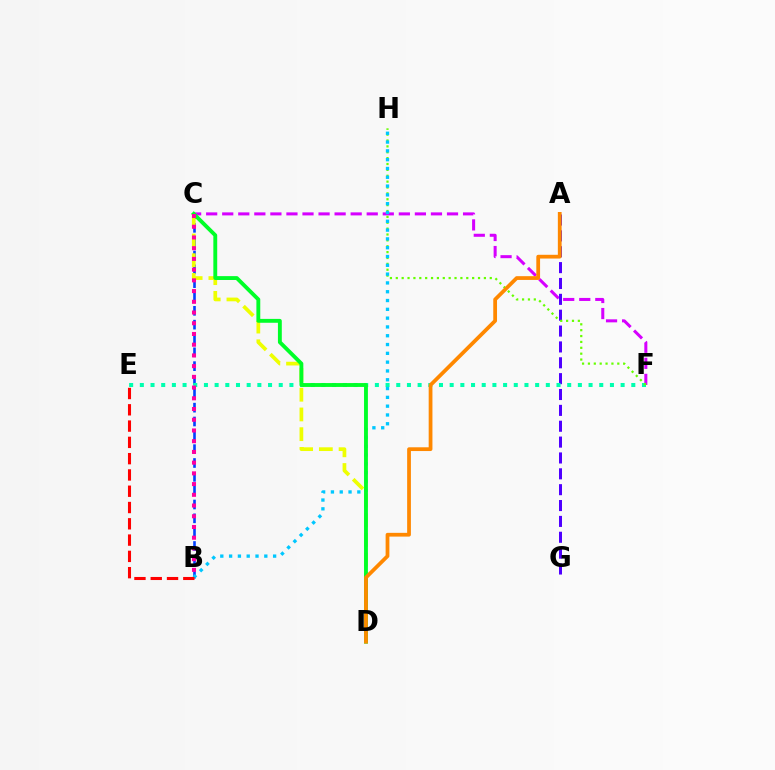{('B', 'C'): [{'color': '#003fff', 'line_style': 'dashed', 'thickness': 1.88}, {'color': '#ff00a0', 'line_style': 'dotted', 'thickness': 2.91}], ('C', 'F'): [{'color': '#d600ff', 'line_style': 'dashed', 'thickness': 2.18}], ('A', 'G'): [{'color': '#4f00ff', 'line_style': 'dashed', 'thickness': 2.15}], ('C', 'D'): [{'color': '#eeff00', 'line_style': 'dashed', 'thickness': 2.68}, {'color': '#00ff27', 'line_style': 'solid', 'thickness': 2.78}], ('E', 'F'): [{'color': '#00ffaf', 'line_style': 'dotted', 'thickness': 2.9}], ('F', 'H'): [{'color': '#66ff00', 'line_style': 'dotted', 'thickness': 1.6}], ('B', 'H'): [{'color': '#00c7ff', 'line_style': 'dotted', 'thickness': 2.39}], ('A', 'D'): [{'color': '#ff8800', 'line_style': 'solid', 'thickness': 2.71}], ('B', 'E'): [{'color': '#ff0000', 'line_style': 'dashed', 'thickness': 2.21}]}